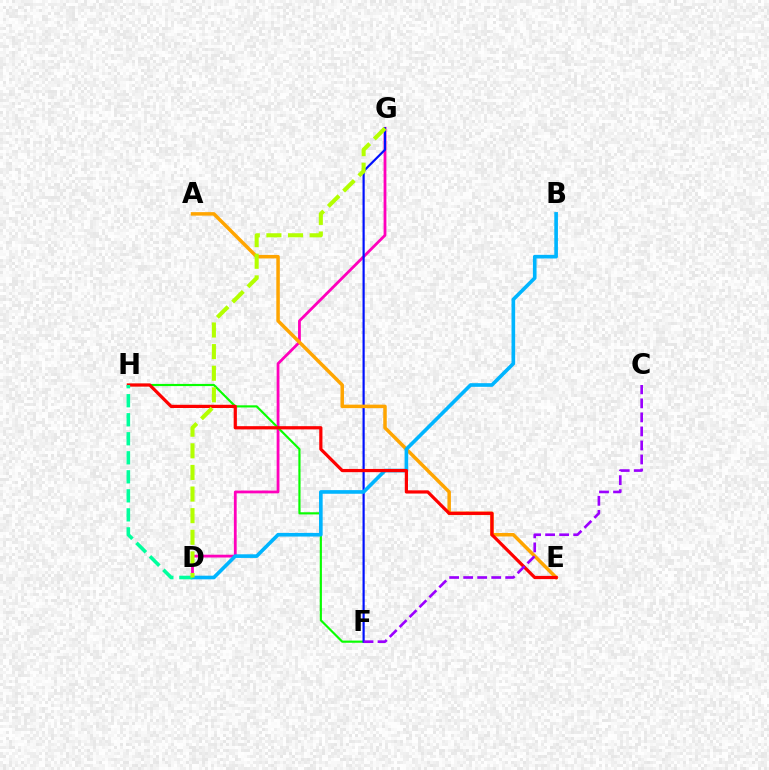{('D', 'G'): [{'color': '#ff00bd', 'line_style': 'solid', 'thickness': 2.01}, {'color': '#b3ff00', 'line_style': 'dashed', 'thickness': 2.94}], ('F', 'H'): [{'color': '#08ff00', 'line_style': 'solid', 'thickness': 1.56}], ('F', 'G'): [{'color': '#0010ff', 'line_style': 'solid', 'thickness': 1.57}], ('A', 'E'): [{'color': '#ffa500', 'line_style': 'solid', 'thickness': 2.51}], ('B', 'D'): [{'color': '#00b5ff', 'line_style': 'solid', 'thickness': 2.62}], ('E', 'H'): [{'color': '#ff0000', 'line_style': 'solid', 'thickness': 2.32}], ('D', 'H'): [{'color': '#00ff9d', 'line_style': 'dashed', 'thickness': 2.58}], ('C', 'F'): [{'color': '#9b00ff', 'line_style': 'dashed', 'thickness': 1.91}]}